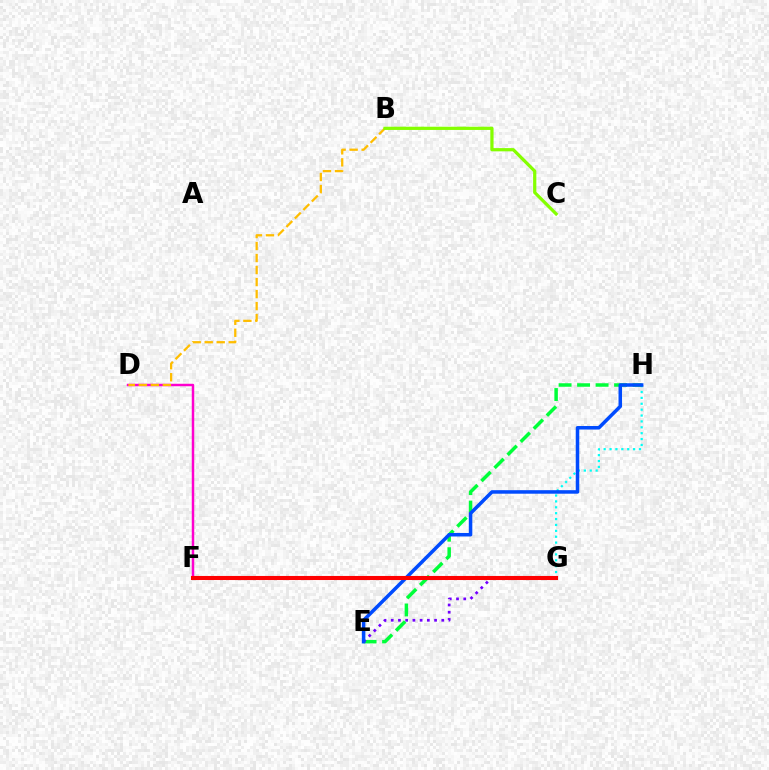{('D', 'F'): [{'color': '#ff00cf', 'line_style': 'solid', 'thickness': 1.78}], ('G', 'H'): [{'color': '#00fff6', 'line_style': 'dotted', 'thickness': 1.6}], ('E', 'H'): [{'color': '#00ff39', 'line_style': 'dashed', 'thickness': 2.51}, {'color': '#004bff', 'line_style': 'solid', 'thickness': 2.54}], ('E', 'G'): [{'color': '#7200ff', 'line_style': 'dotted', 'thickness': 1.96}], ('B', 'D'): [{'color': '#ffbd00', 'line_style': 'dashed', 'thickness': 1.63}], ('B', 'C'): [{'color': '#84ff00', 'line_style': 'solid', 'thickness': 2.33}], ('F', 'G'): [{'color': '#ff0000', 'line_style': 'solid', 'thickness': 2.93}]}